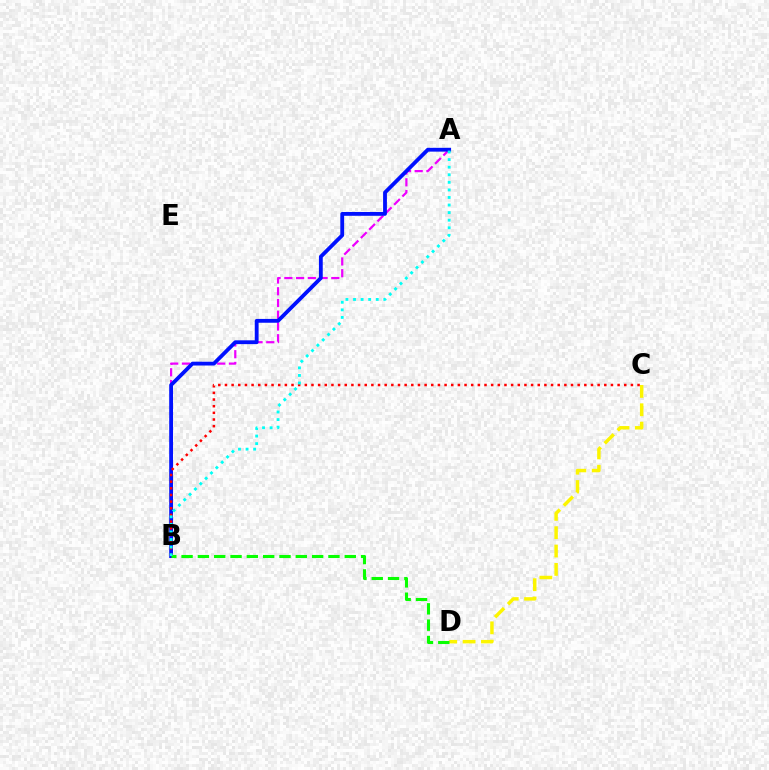{('C', 'D'): [{'color': '#fcf500', 'line_style': 'dashed', 'thickness': 2.49}], ('A', 'B'): [{'color': '#ee00ff', 'line_style': 'dashed', 'thickness': 1.6}, {'color': '#0010ff', 'line_style': 'solid', 'thickness': 2.75}, {'color': '#00fff6', 'line_style': 'dotted', 'thickness': 2.06}], ('B', 'C'): [{'color': '#ff0000', 'line_style': 'dotted', 'thickness': 1.81}], ('B', 'D'): [{'color': '#08ff00', 'line_style': 'dashed', 'thickness': 2.22}]}